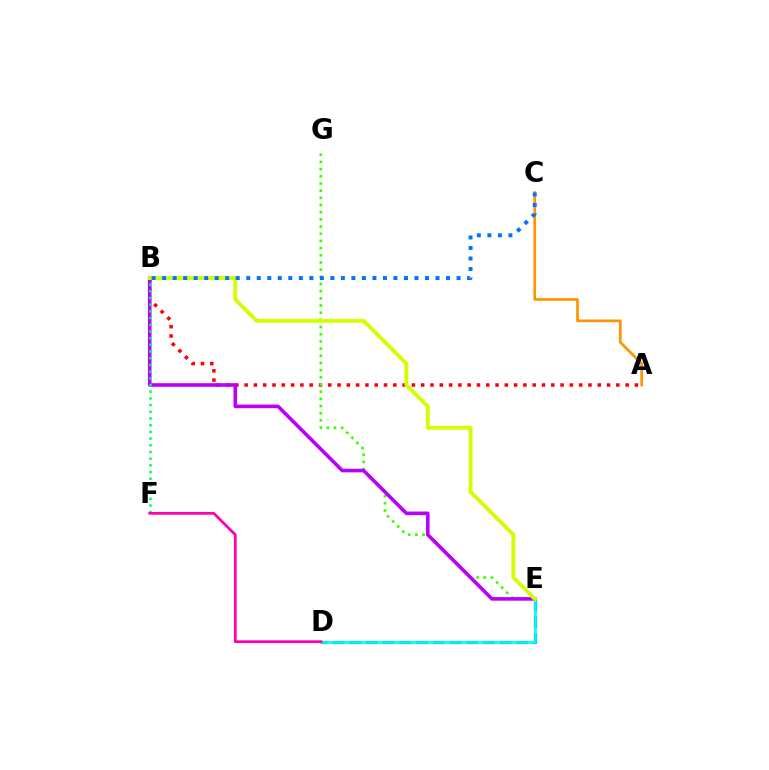{('A', 'B'): [{'color': '#ff0000', 'line_style': 'dotted', 'thickness': 2.52}], ('A', 'C'): [{'color': '#ff9400', 'line_style': 'solid', 'thickness': 1.94}], ('E', 'G'): [{'color': '#3dff00', 'line_style': 'dotted', 'thickness': 1.95}], ('D', 'E'): [{'color': '#2500ff', 'line_style': 'dashed', 'thickness': 2.27}, {'color': '#00fff6', 'line_style': 'solid', 'thickness': 1.96}], ('B', 'E'): [{'color': '#b900ff', 'line_style': 'solid', 'thickness': 2.6}, {'color': '#d1ff00', 'line_style': 'solid', 'thickness': 2.76}], ('B', 'F'): [{'color': '#00ff5c', 'line_style': 'dotted', 'thickness': 1.82}], ('B', 'C'): [{'color': '#0074ff', 'line_style': 'dotted', 'thickness': 2.86}], ('D', 'F'): [{'color': '#ff00ac', 'line_style': 'solid', 'thickness': 1.97}]}